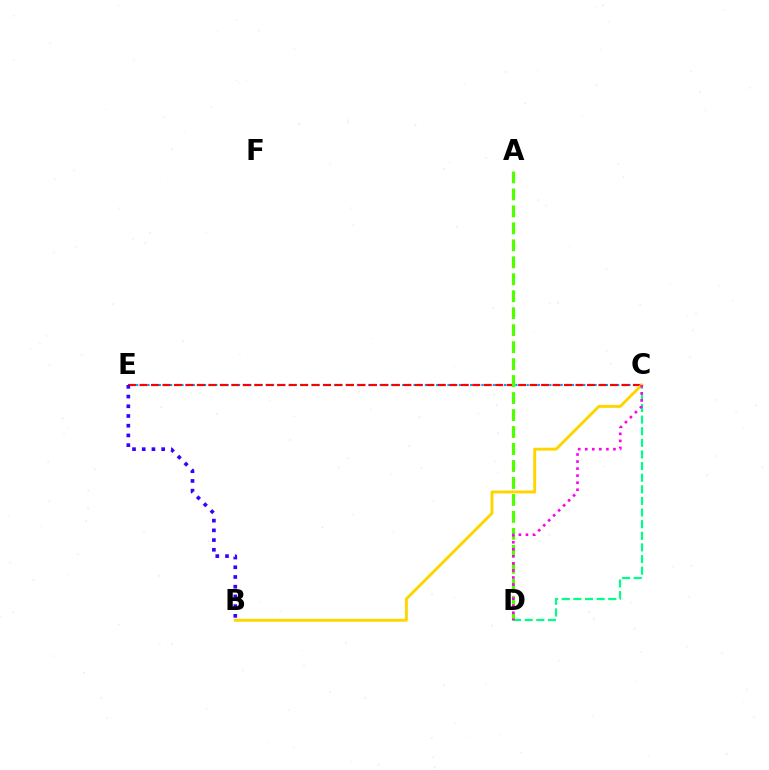{('C', 'E'): [{'color': '#009eff', 'line_style': 'dotted', 'thickness': 1.54}, {'color': '#ff0000', 'line_style': 'dashed', 'thickness': 1.56}], ('B', 'E'): [{'color': '#3700ff', 'line_style': 'dotted', 'thickness': 2.64}], ('C', 'D'): [{'color': '#00ff86', 'line_style': 'dashed', 'thickness': 1.58}, {'color': '#ff00ed', 'line_style': 'dotted', 'thickness': 1.91}], ('B', 'C'): [{'color': '#ffd500', 'line_style': 'solid', 'thickness': 2.1}], ('A', 'D'): [{'color': '#4fff00', 'line_style': 'dashed', 'thickness': 2.31}]}